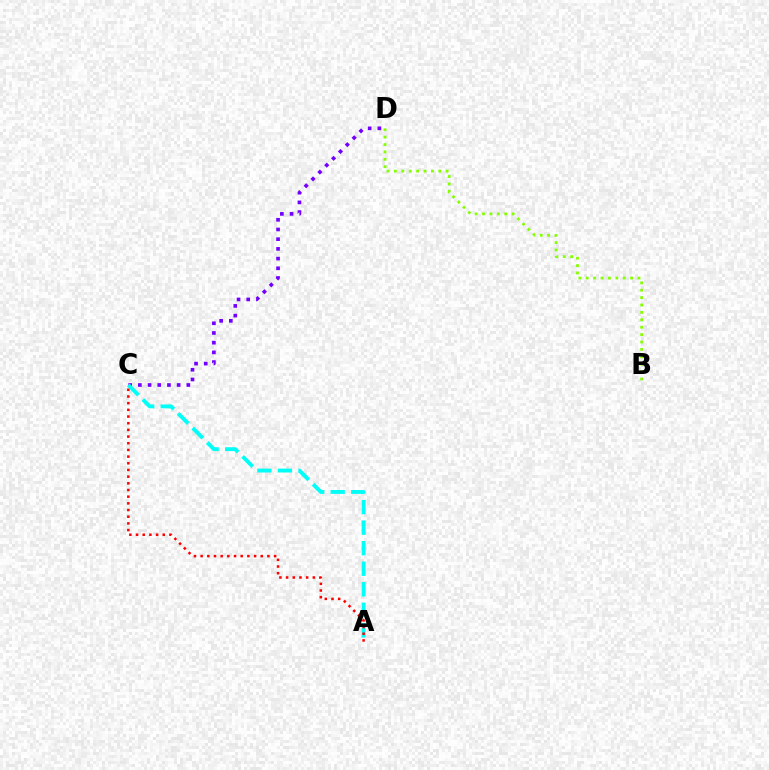{('C', 'D'): [{'color': '#7200ff', 'line_style': 'dotted', 'thickness': 2.63}], ('A', 'C'): [{'color': '#00fff6', 'line_style': 'dashed', 'thickness': 2.79}, {'color': '#ff0000', 'line_style': 'dotted', 'thickness': 1.81}], ('B', 'D'): [{'color': '#84ff00', 'line_style': 'dotted', 'thickness': 2.01}]}